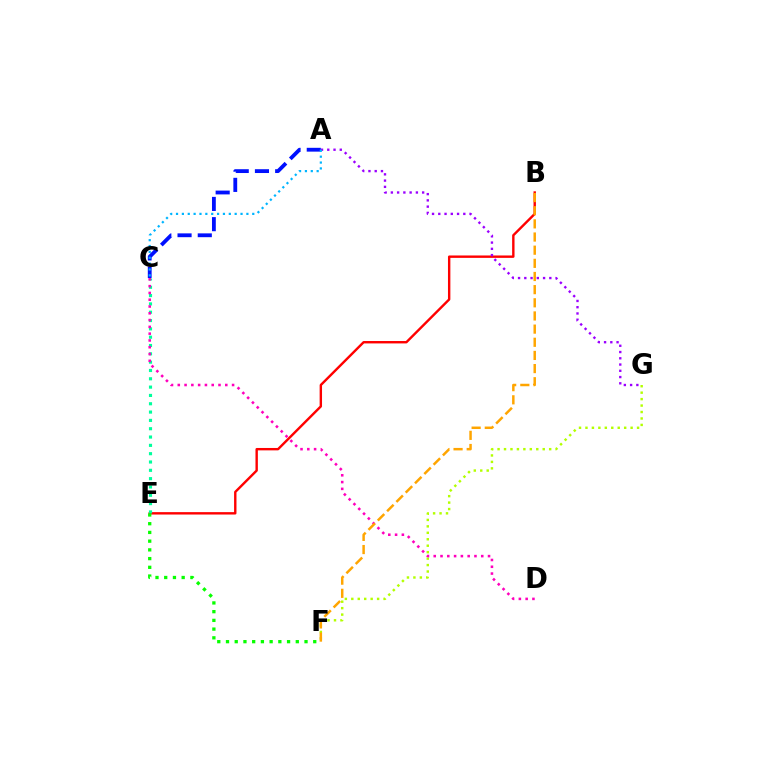{('B', 'E'): [{'color': '#ff0000', 'line_style': 'solid', 'thickness': 1.73}], ('A', 'C'): [{'color': '#0010ff', 'line_style': 'dashed', 'thickness': 2.75}, {'color': '#00b5ff', 'line_style': 'dotted', 'thickness': 1.59}], ('F', 'G'): [{'color': '#b3ff00', 'line_style': 'dotted', 'thickness': 1.75}], ('C', 'E'): [{'color': '#00ff9d', 'line_style': 'dotted', 'thickness': 2.26}], ('C', 'D'): [{'color': '#ff00bd', 'line_style': 'dotted', 'thickness': 1.84}], ('B', 'F'): [{'color': '#ffa500', 'line_style': 'dashed', 'thickness': 1.79}], ('E', 'F'): [{'color': '#08ff00', 'line_style': 'dotted', 'thickness': 2.37}], ('A', 'G'): [{'color': '#9b00ff', 'line_style': 'dotted', 'thickness': 1.7}]}